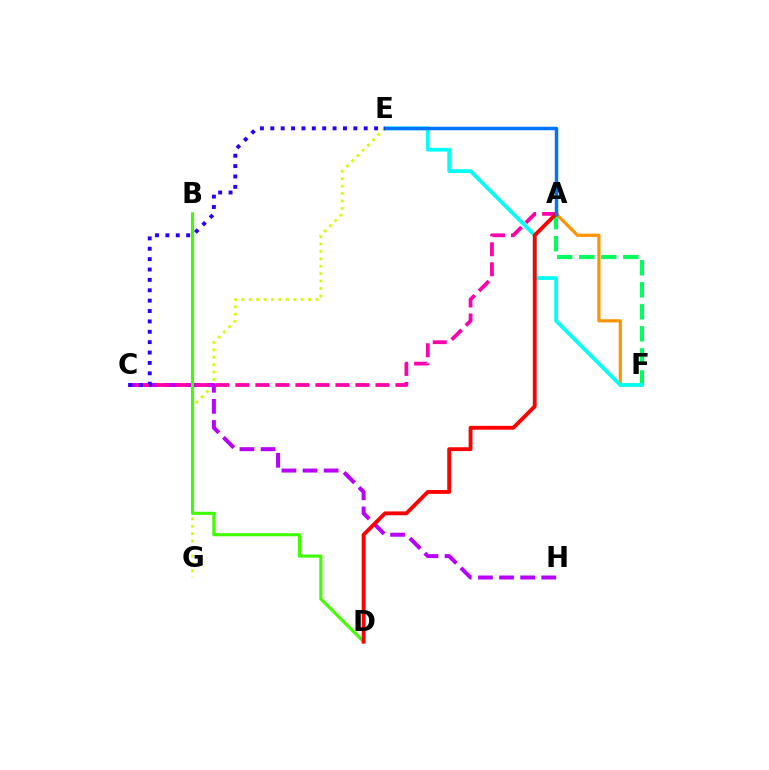{('A', 'F'): [{'color': '#ff9400', 'line_style': 'solid', 'thickness': 2.3}, {'color': '#00ff5c', 'line_style': 'dashed', 'thickness': 2.99}], ('E', 'G'): [{'color': '#d1ff00', 'line_style': 'dotted', 'thickness': 2.01}], ('C', 'H'): [{'color': '#b900ff', 'line_style': 'dashed', 'thickness': 2.87}], ('A', 'C'): [{'color': '#ff00ac', 'line_style': 'dashed', 'thickness': 2.72}], ('E', 'F'): [{'color': '#00fff6', 'line_style': 'solid', 'thickness': 2.68}], ('B', 'D'): [{'color': '#3dff00', 'line_style': 'solid', 'thickness': 2.24}], ('A', 'D'): [{'color': '#ff0000', 'line_style': 'solid', 'thickness': 2.77}], ('A', 'E'): [{'color': '#0074ff', 'line_style': 'solid', 'thickness': 2.5}], ('C', 'E'): [{'color': '#2500ff', 'line_style': 'dotted', 'thickness': 2.82}]}